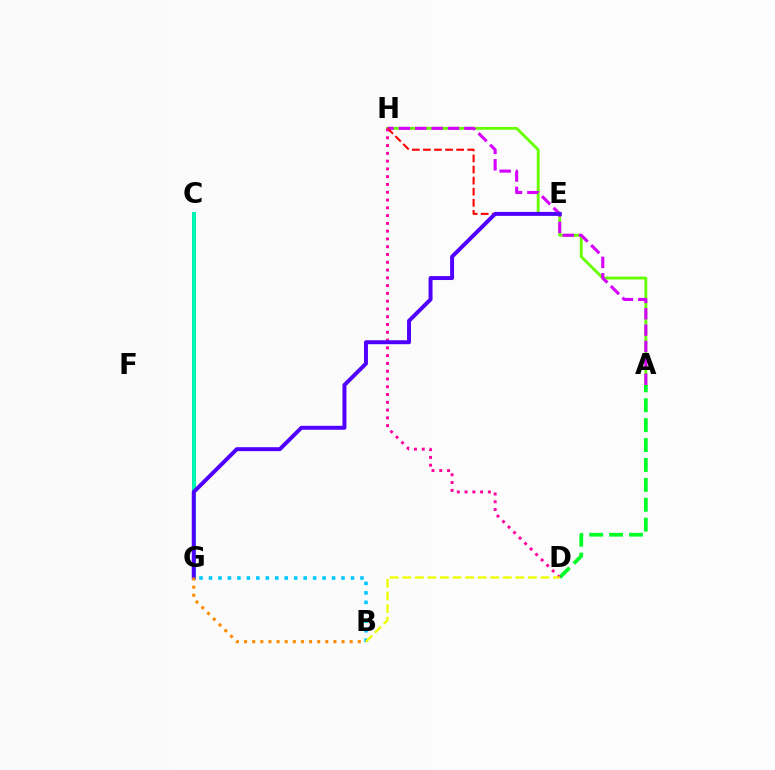{('A', 'H'): [{'color': '#66ff00', 'line_style': 'solid', 'thickness': 2.05}, {'color': '#d600ff', 'line_style': 'dashed', 'thickness': 2.22}], ('C', 'G'): [{'color': '#003fff', 'line_style': 'solid', 'thickness': 2.68}, {'color': '#00ffaf', 'line_style': 'solid', 'thickness': 2.72}], ('A', 'D'): [{'color': '#00ff27', 'line_style': 'dashed', 'thickness': 2.7}], ('E', 'H'): [{'color': '#ff0000', 'line_style': 'dashed', 'thickness': 1.51}], ('B', 'G'): [{'color': '#00c7ff', 'line_style': 'dotted', 'thickness': 2.57}, {'color': '#ff8800', 'line_style': 'dotted', 'thickness': 2.21}], ('D', 'H'): [{'color': '#ff00a0', 'line_style': 'dotted', 'thickness': 2.11}], ('E', 'G'): [{'color': '#4f00ff', 'line_style': 'solid', 'thickness': 2.84}], ('B', 'D'): [{'color': '#eeff00', 'line_style': 'dashed', 'thickness': 1.71}]}